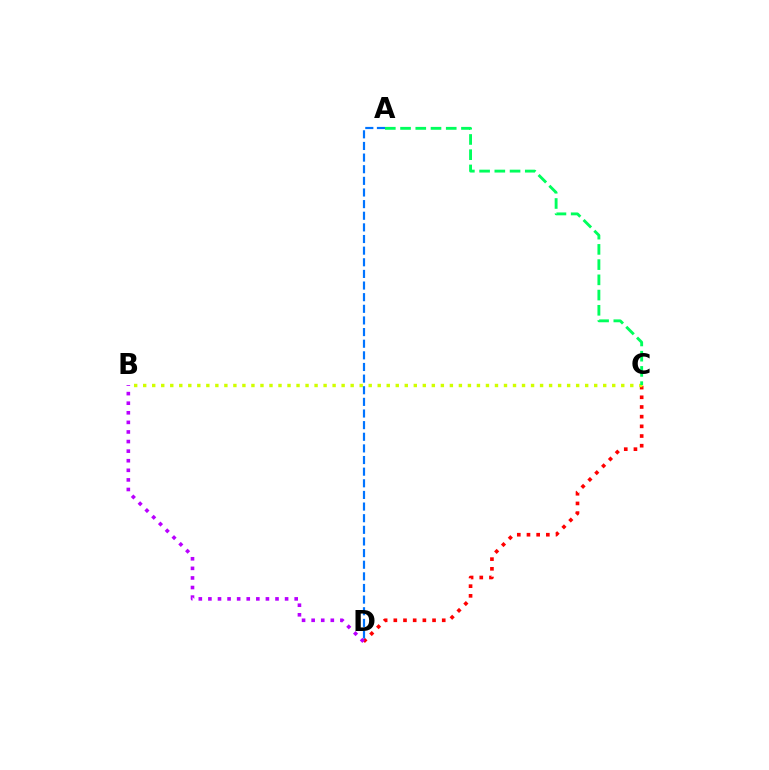{('C', 'D'): [{'color': '#ff0000', 'line_style': 'dotted', 'thickness': 2.63}], ('B', 'C'): [{'color': '#d1ff00', 'line_style': 'dotted', 'thickness': 2.45}], ('A', 'D'): [{'color': '#0074ff', 'line_style': 'dashed', 'thickness': 1.58}], ('A', 'C'): [{'color': '#00ff5c', 'line_style': 'dashed', 'thickness': 2.07}], ('B', 'D'): [{'color': '#b900ff', 'line_style': 'dotted', 'thickness': 2.6}]}